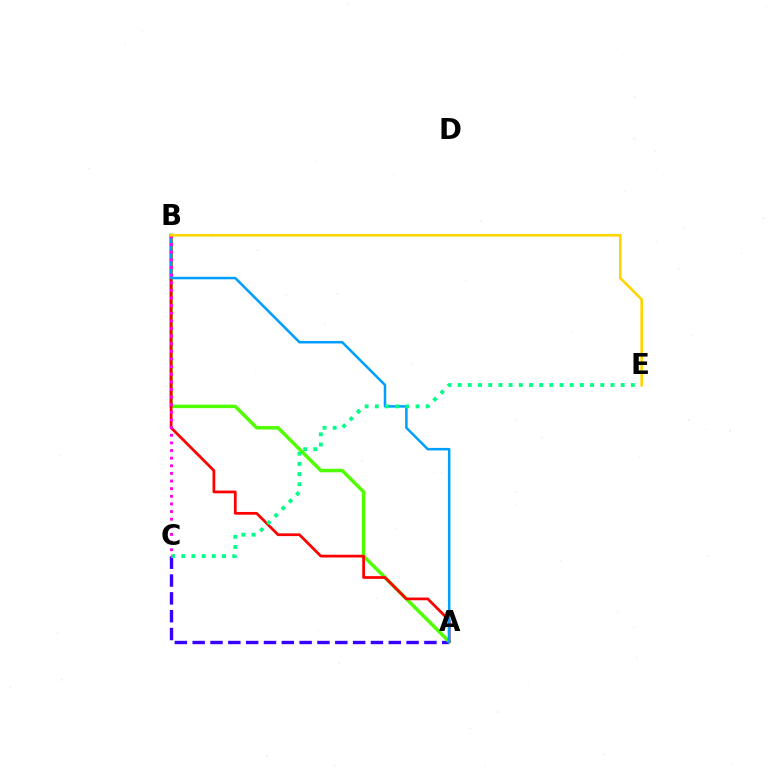{('A', 'C'): [{'color': '#3700ff', 'line_style': 'dashed', 'thickness': 2.42}], ('A', 'B'): [{'color': '#4fff00', 'line_style': 'solid', 'thickness': 2.5}, {'color': '#ff0000', 'line_style': 'solid', 'thickness': 1.98}, {'color': '#009eff', 'line_style': 'solid', 'thickness': 1.81}], ('C', 'E'): [{'color': '#00ff86', 'line_style': 'dotted', 'thickness': 2.77}], ('B', 'C'): [{'color': '#ff00ed', 'line_style': 'dotted', 'thickness': 2.07}], ('B', 'E'): [{'color': '#ffd500', 'line_style': 'solid', 'thickness': 1.88}]}